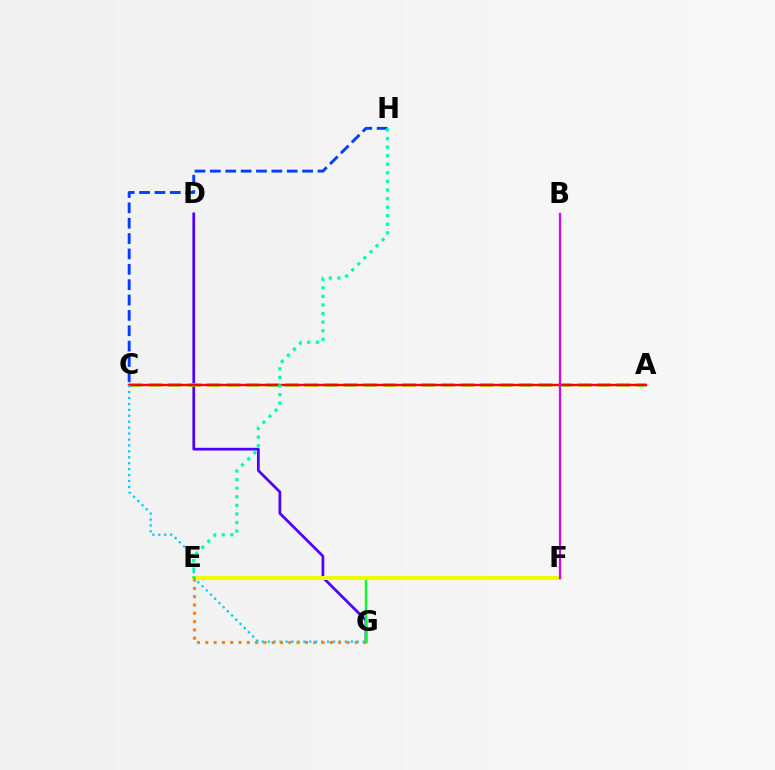{('D', 'G'): [{'color': '#4f00ff', 'line_style': 'solid', 'thickness': 1.97}], ('A', 'C'): [{'color': '#66ff00', 'line_style': 'dashed', 'thickness': 2.65}, {'color': '#ff00a0', 'line_style': 'solid', 'thickness': 1.56}, {'color': '#ff0000', 'line_style': 'solid', 'thickness': 1.66}], ('C', 'H'): [{'color': '#003fff', 'line_style': 'dashed', 'thickness': 2.09}], ('E', 'G'): [{'color': '#00ff27', 'line_style': 'solid', 'thickness': 1.71}, {'color': '#ff8800', 'line_style': 'dotted', 'thickness': 2.26}], ('E', 'F'): [{'color': '#eeff00', 'line_style': 'solid', 'thickness': 2.9}], ('C', 'G'): [{'color': '#00c7ff', 'line_style': 'dotted', 'thickness': 1.61}], ('E', 'H'): [{'color': '#00ffaf', 'line_style': 'dotted', 'thickness': 2.33}], ('B', 'F'): [{'color': '#d600ff', 'line_style': 'solid', 'thickness': 1.6}]}